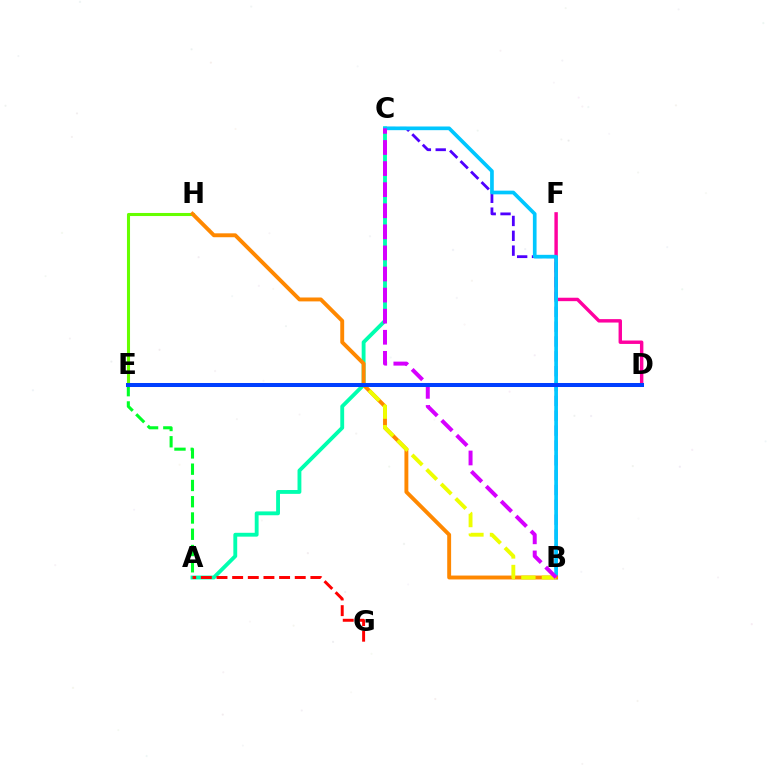{('D', 'F'): [{'color': '#ff00a0', 'line_style': 'solid', 'thickness': 2.47}], ('B', 'C'): [{'color': '#4f00ff', 'line_style': 'dashed', 'thickness': 2.02}, {'color': '#00c7ff', 'line_style': 'solid', 'thickness': 2.65}, {'color': '#d600ff', 'line_style': 'dashed', 'thickness': 2.86}], ('E', 'H'): [{'color': '#66ff00', 'line_style': 'solid', 'thickness': 2.21}], ('A', 'C'): [{'color': '#00ffaf', 'line_style': 'solid', 'thickness': 2.77}], ('B', 'H'): [{'color': '#ff8800', 'line_style': 'solid', 'thickness': 2.81}], ('A', 'G'): [{'color': '#ff0000', 'line_style': 'dashed', 'thickness': 2.13}], ('B', 'E'): [{'color': '#eeff00', 'line_style': 'dashed', 'thickness': 2.79}], ('A', 'E'): [{'color': '#00ff27', 'line_style': 'dashed', 'thickness': 2.21}], ('D', 'E'): [{'color': '#003fff', 'line_style': 'solid', 'thickness': 2.89}]}